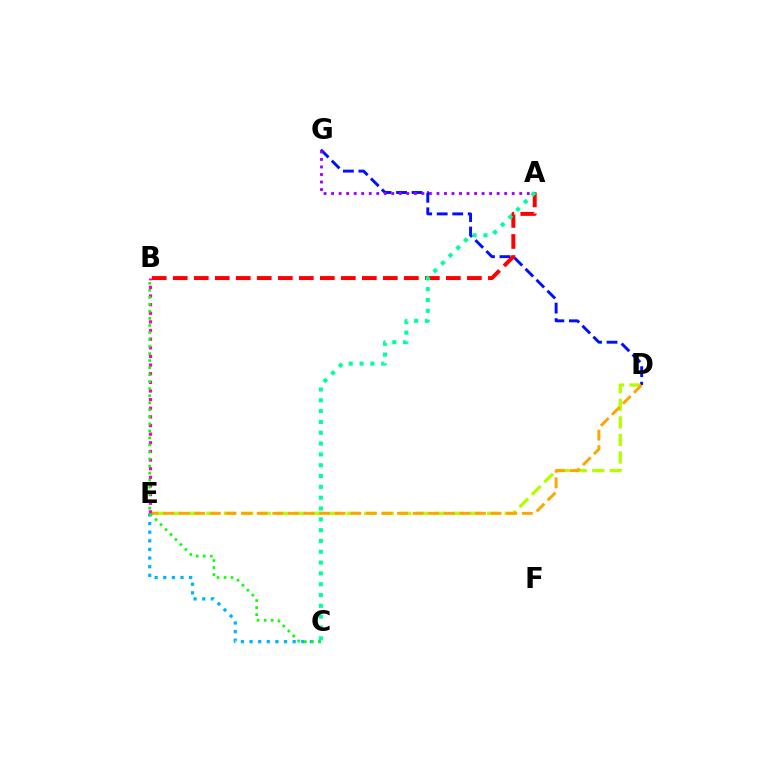{('C', 'E'): [{'color': '#00b5ff', 'line_style': 'dotted', 'thickness': 2.34}], ('D', 'E'): [{'color': '#b3ff00', 'line_style': 'dashed', 'thickness': 2.38}, {'color': '#ffa500', 'line_style': 'dashed', 'thickness': 2.12}], ('D', 'G'): [{'color': '#0010ff', 'line_style': 'dashed', 'thickness': 2.11}], ('A', 'G'): [{'color': '#9b00ff', 'line_style': 'dotted', 'thickness': 2.04}], ('A', 'B'): [{'color': '#ff0000', 'line_style': 'dashed', 'thickness': 2.85}], ('B', 'E'): [{'color': '#ff00bd', 'line_style': 'dotted', 'thickness': 2.35}], ('B', 'C'): [{'color': '#08ff00', 'line_style': 'dotted', 'thickness': 1.91}], ('A', 'C'): [{'color': '#00ff9d', 'line_style': 'dotted', 'thickness': 2.94}]}